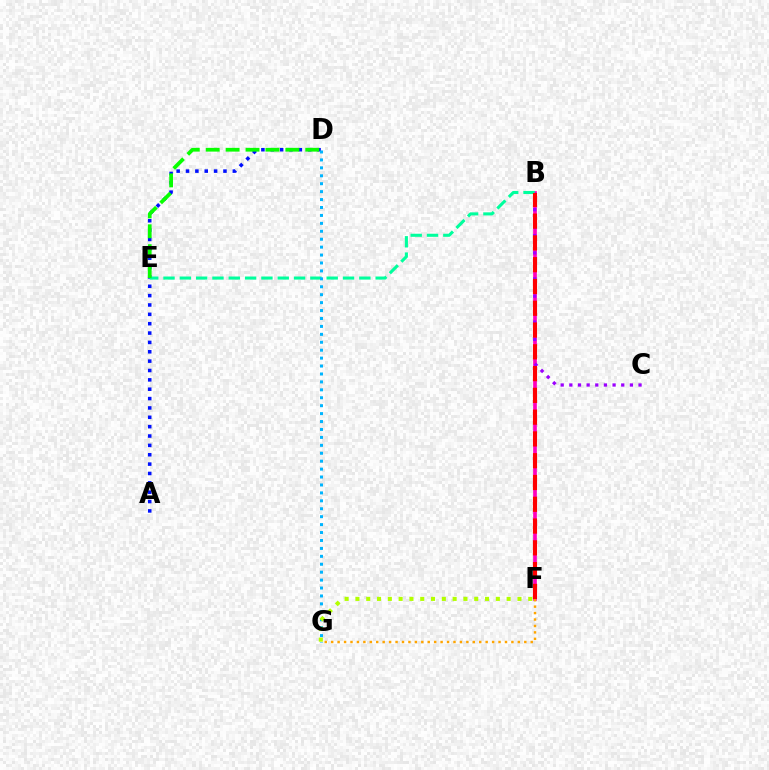{('A', 'D'): [{'color': '#0010ff', 'line_style': 'dotted', 'thickness': 2.54}], ('B', 'F'): [{'color': '#ff00bd', 'line_style': 'solid', 'thickness': 2.66}, {'color': '#ff0000', 'line_style': 'dashed', 'thickness': 2.96}], ('B', 'C'): [{'color': '#9b00ff', 'line_style': 'dotted', 'thickness': 2.35}], ('B', 'E'): [{'color': '#00ff9d', 'line_style': 'dashed', 'thickness': 2.22}], ('D', 'G'): [{'color': '#00b5ff', 'line_style': 'dotted', 'thickness': 2.15}], ('F', 'G'): [{'color': '#b3ff00', 'line_style': 'dotted', 'thickness': 2.93}, {'color': '#ffa500', 'line_style': 'dotted', 'thickness': 1.75}], ('D', 'E'): [{'color': '#08ff00', 'line_style': 'dashed', 'thickness': 2.71}]}